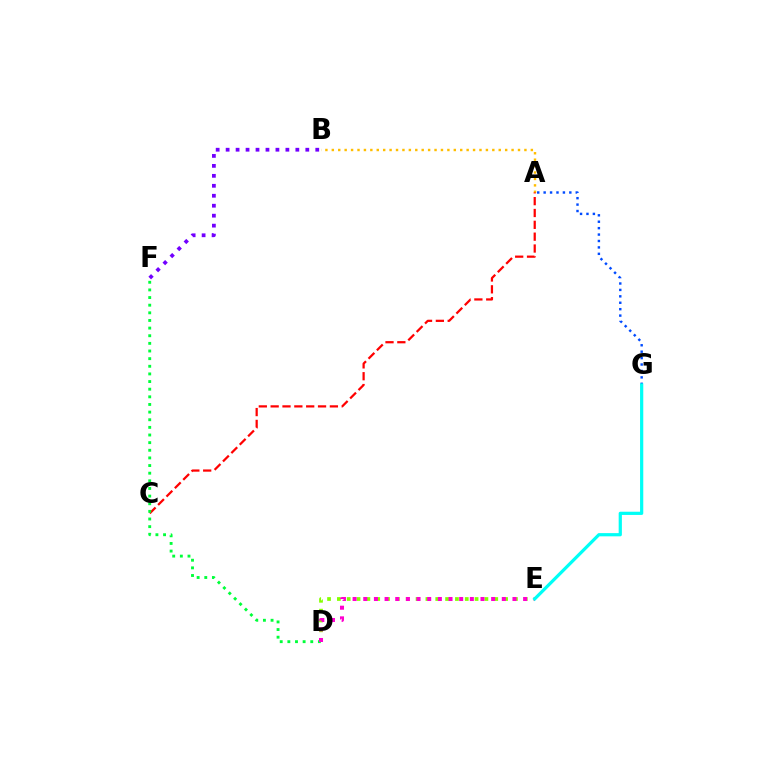{('A', 'G'): [{'color': '#004bff', 'line_style': 'dotted', 'thickness': 1.74}], ('A', 'B'): [{'color': '#ffbd00', 'line_style': 'dotted', 'thickness': 1.74}], ('D', 'E'): [{'color': '#84ff00', 'line_style': 'dotted', 'thickness': 2.67}, {'color': '#ff00cf', 'line_style': 'dotted', 'thickness': 2.9}], ('A', 'C'): [{'color': '#ff0000', 'line_style': 'dashed', 'thickness': 1.61}], ('D', 'F'): [{'color': '#00ff39', 'line_style': 'dotted', 'thickness': 2.07}], ('B', 'F'): [{'color': '#7200ff', 'line_style': 'dotted', 'thickness': 2.71}], ('E', 'G'): [{'color': '#00fff6', 'line_style': 'solid', 'thickness': 2.32}]}